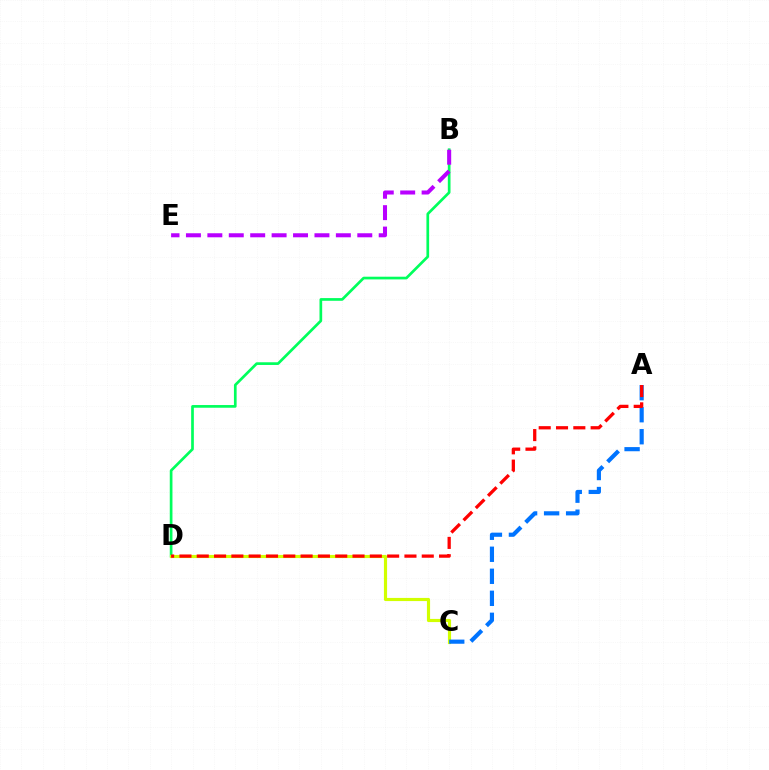{('B', 'D'): [{'color': '#00ff5c', 'line_style': 'solid', 'thickness': 1.94}], ('C', 'D'): [{'color': '#d1ff00', 'line_style': 'solid', 'thickness': 2.27}], ('A', 'C'): [{'color': '#0074ff', 'line_style': 'dashed', 'thickness': 2.99}], ('A', 'D'): [{'color': '#ff0000', 'line_style': 'dashed', 'thickness': 2.35}], ('B', 'E'): [{'color': '#b900ff', 'line_style': 'dashed', 'thickness': 2.91}]}